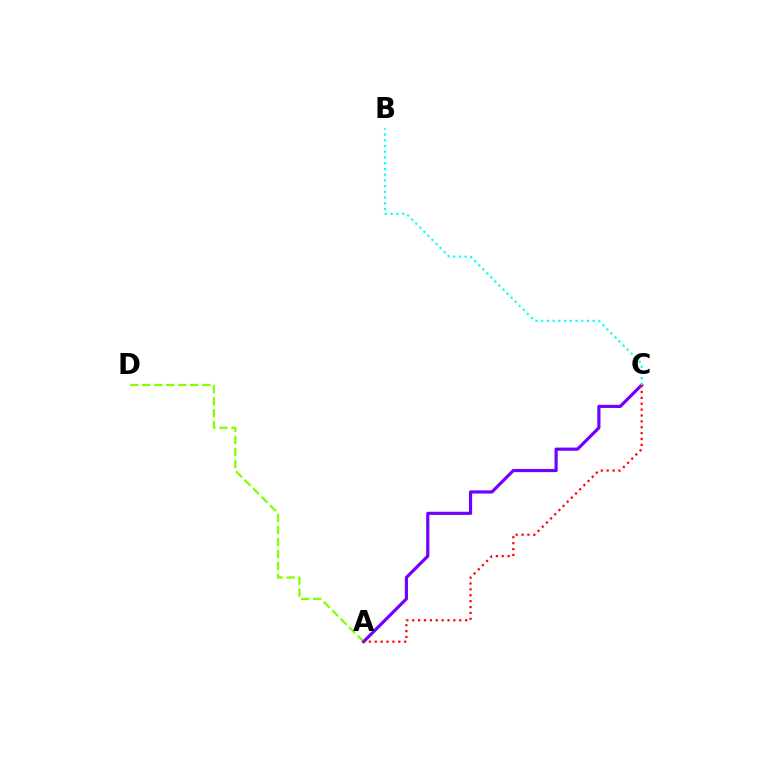{('A', 'D'): [{'color': '#84ff00', 'line_style': 'dashed', 'thickness': 1.63}], ('A', 'C'): [{'color': '#7200ff', 'line_style': 'solid', 'thickness': 2.29}, {'color': '#ff0000', 'line_style': 'dotted', 'thickness': 1.6}], ('B', 'C'): [{'color': '#00fff6', 'line_style': 'dotted', 'thickness': 1.56}]}